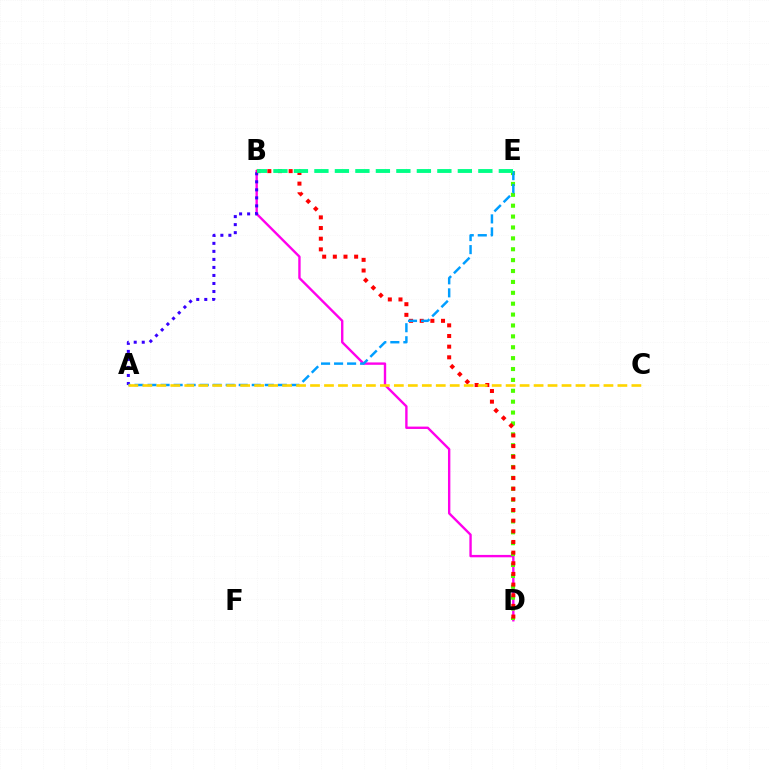{('B', 'D'): [{'color': '#ff00ed', 'line_style': 'solid', 'thickness': 1.72}, {'color': '#ff0000', 'line_style': 'dotted', 'thickness': 2.9}], ('D', 'E'): [{'color': '#4fff00', 'line_style': 'dotted', 'thickness': 2.96}], ('A', 'B'): [{'color': '#3700ff', 'line_style': 'dotted', 'thickness': 2.18}], ('A', 'E'): [{'color': '#009eff', 'line_style': 'dashed', 'thickness': 1.77}], ('A', 'C'): [{'color': '#ffd500', 'line_style': 'dashed', 'thickness': 1.9}], ('B', 'E'): [{'color': '#00ff86', 'line_style': 'dashed', 'thickness': 2.78}]}